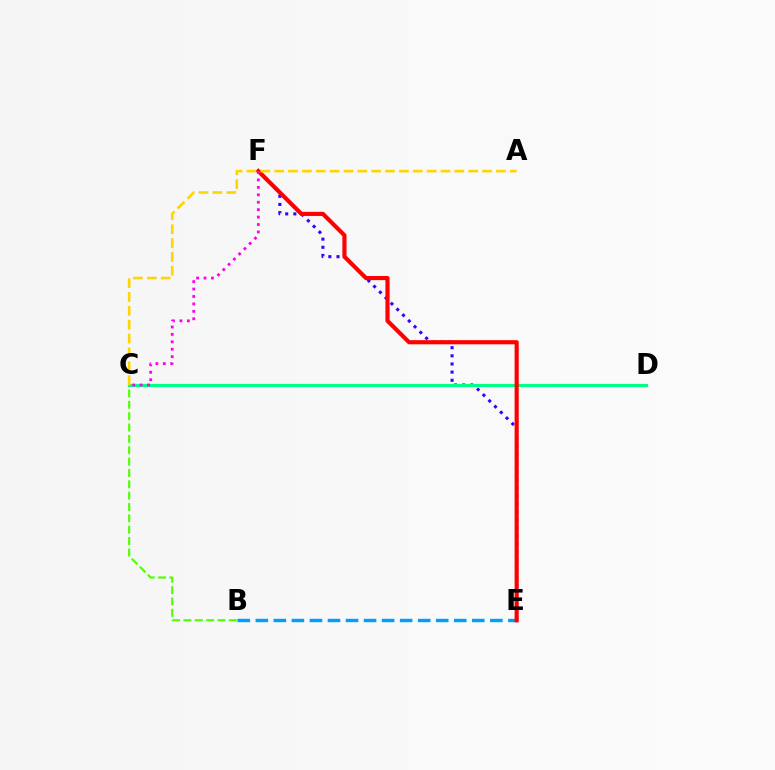{('E', 'F'): [{'color': '#3700ff', 'line_style': 'dotted', 'thickness': 2.21}, {'color': '#ff0000', 'line_style': 'solid', 'thickness': 2.98}], ('B', 'E'): [{'color': '#009eff', 'line_style': 'dashed', 'thickness': 2.45}], ('C', 'D'): [{'color': '#00ff86', 'line_style': 'solid', 'thickness': 2.3}], ('B', 'C'): [{'color': '#4fff00', 'line_style': 'dashed', 'thickness': 1.54}], ('C', 'F'): [{'color': '#ff00ed', 'line_style': 'dotted', 'thickness': 2.02}], ('A', 'C'): [{'color': '#ffd500', 'line_style': 'dashed', 'thickness': 1.88}]}